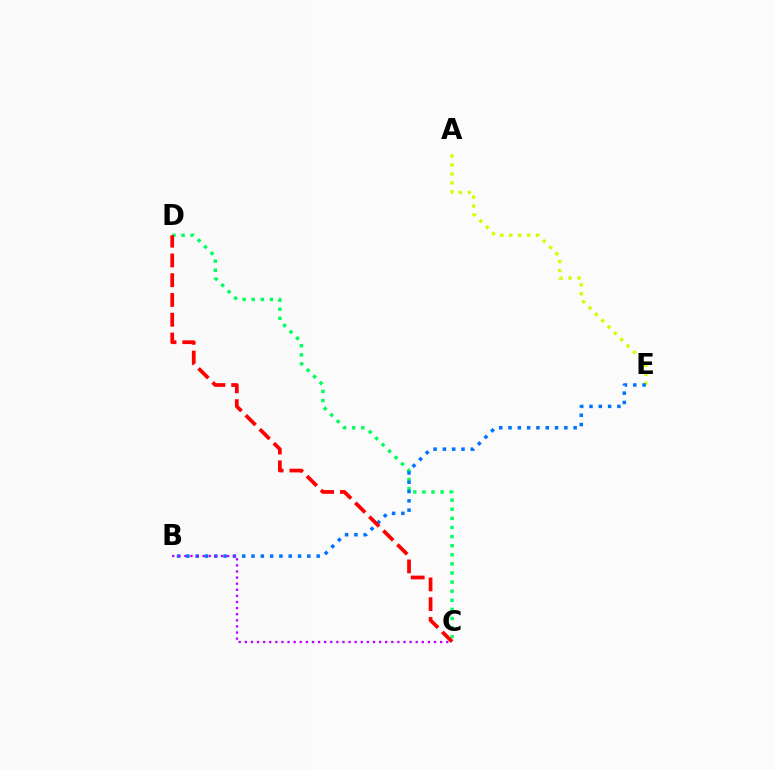{('C', 'D'): [{'color': '#00ff5c', 'line_style': 'dotted', 'thickness': 2.47}, {'color': '#ff0000', 'line_style': 'dashed', 'thickness': 2.69}], ('A', 'E'): [{'color': '#d1ff00', 'line_style': 'dotted', 'thickness': 2.43}], ('B', 'E'): [{'color': '#0074ff', 'line_style': 'dotted', 'thickness': 2.53}], ('B', 'C'): [{'color': '#b900ff', 'line_style': 'dotted', 'thickness': 1.66}]}